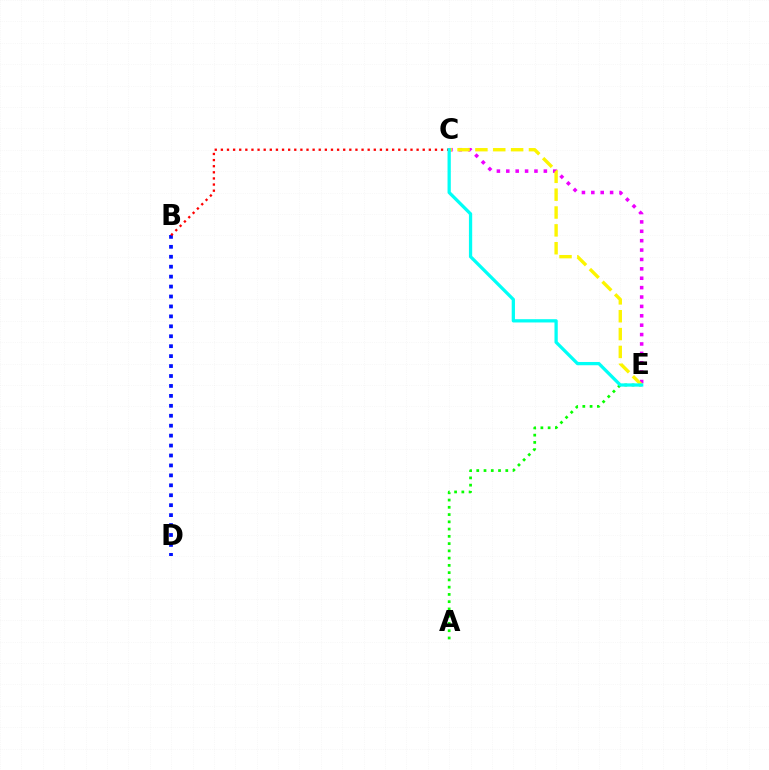{('B', 'D'): [{'color': '#0010ff', 'line_style': 'dotted', 'thickness': 2.7}], ('A', 'E'): [{'color': '#08ff00', 'line_style': 'dotted', 'thickness': 1.97}], ('B', 'C'): [{'color': '#ff0000', 'line_style': 'dotted', 'thickness': 1.66}], ('C', 'E'): [{'color': '#ee00ff', 'line_style': 'dotted', 'thickness': 2.55}, {'color': '#fcf500', 'line_style': 'dashed', 'thickness': 2.43}, {'color': '#00fff6', 'line_style': 'solid', 'thickness': 2.35}]}